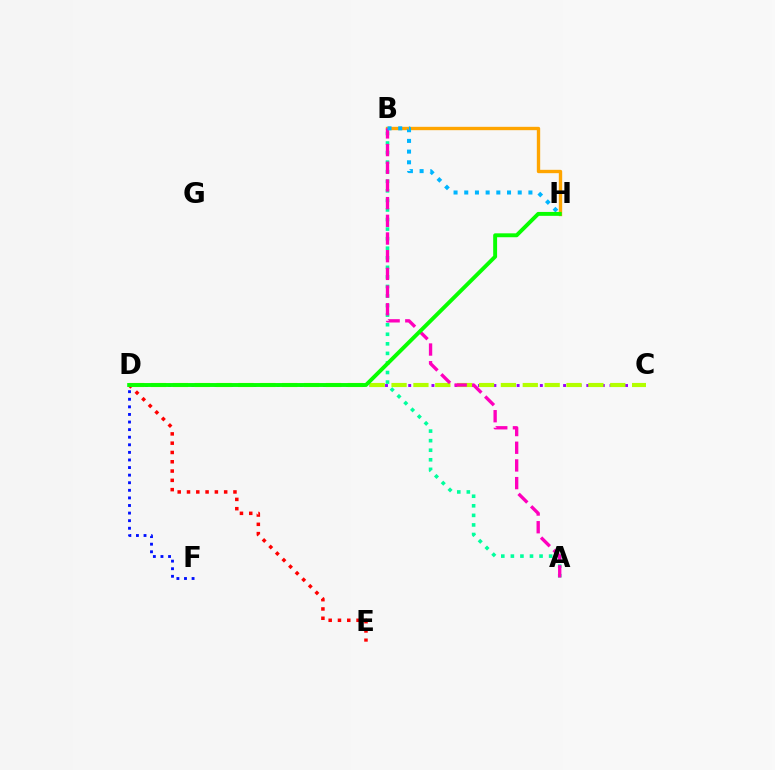{('B', 'H'): [{'color': '#ffa500', 'line_style': 'solid', 'thickness': 2.42}, {'color': '#00b5ff', 'line_style': 'dotted', 'thickness': 2.91}], ('A', 'B'): [{'color': '#00ff9d', 'line_style': 'dotted', 'thickness': 2.6}, {'color': '#ff00bd', 'line_style': 'dashed', 'thickness': 2.4}], ('C', 'D'): [{'color': '#9b00ff', 'line_style': 'dotted', 'thickness': 2.1}, {'color': '#b3ff00', 'line_style': 'dashed', 'thickness': 2.97}], ('D', 'F'): [{'color': '#0010ff', 'line_style': 'dotted', 'thickness': 2.06}], ('D', 'E'): [{'color': '#ff0000', 'line_style': 'dotted', 'thickness': 2.52}], ('D', 'H'): [{'color': '#08ff00', 'line_style': 'solid', 'thickness': 2.81}]}